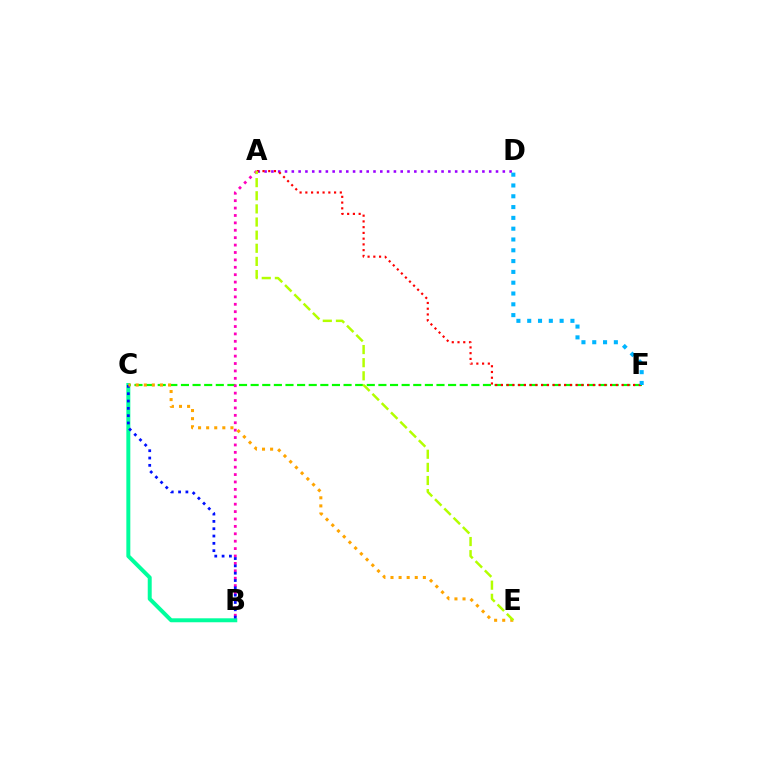{('A', 'D'): [{'color': '#9b00ff', 'line_style': 'dotted', 'thickness': 1.85}], ('C', 'F'): [{'color': '#08ff00', 'line_style': 'dashed', 'thickness': 1.58}], ('A', 'F'): [{'color': '#ff0000', 'line_style': 'dotted', 'thickness': 1.56}], ('D', 'F'): [{'color': '#00b5ff', 'line_style': 'dotted', 'thickness': 2.94}], ('A', 'B'): [{'color': '#ff00bd', 'line_style': 'dotted', 'thickness': 2.01}], ('B', 'C'): [{'color': '#00ff9d', 'line_style': 'solid', 'thickness': 2.86}, {'color': '#0010ff', 'line_style': 'dotted', 'thickness': 1.99}], ('C', 'E'): [{'color': '#ffa500', 'line_style': 'dotted', 'thickness': 2.2}], ('A', 'E'): [{'color': '#b3ff00', 'line_style': 'dashed', 'thickness': 1.78}]}